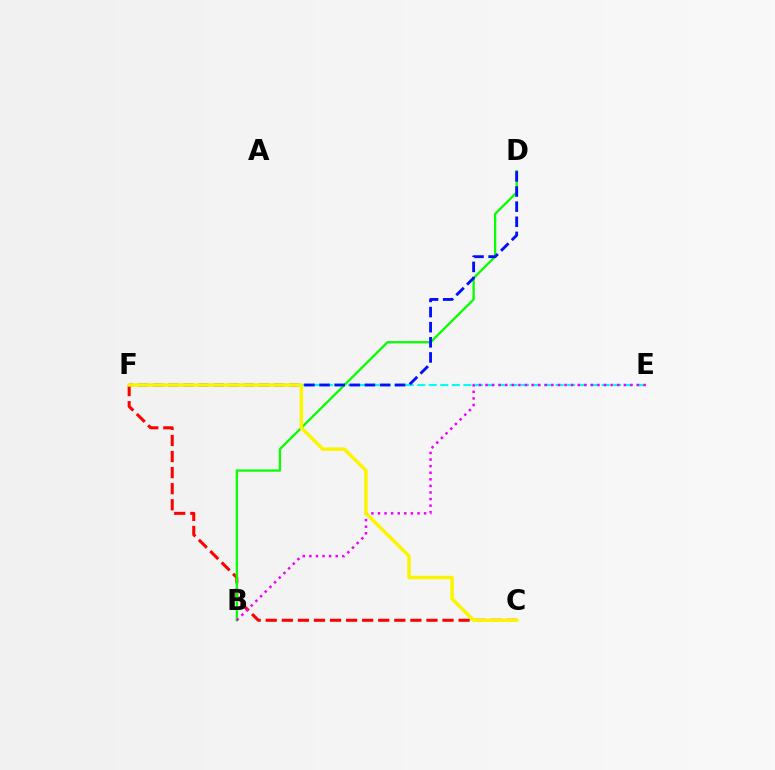{('C', 'F'): [{'color': '#ff0000', 'line_style': 'dashed', 'thickness': 2.18}, {'color': '#fcf500', 'line_style': 'solid', 'thickness': 2.51}], ('E', 'F'): [{'color': '#00fff6', 'line_style': 'dashed', 'thickness': 1.57}], ('B', 'D'): [{'color': '#08ff00', 'line_style': 'solid', 'thickness': 1.65}], ('D', 'F'): [{'color': '#0010ff', 'line_style': 'dashed', 'thickness': 2.05}], ('B', 'E'): [{'color': '#ee00ff', 'line_style': 'dotted', 'thickness': 1.79}]}